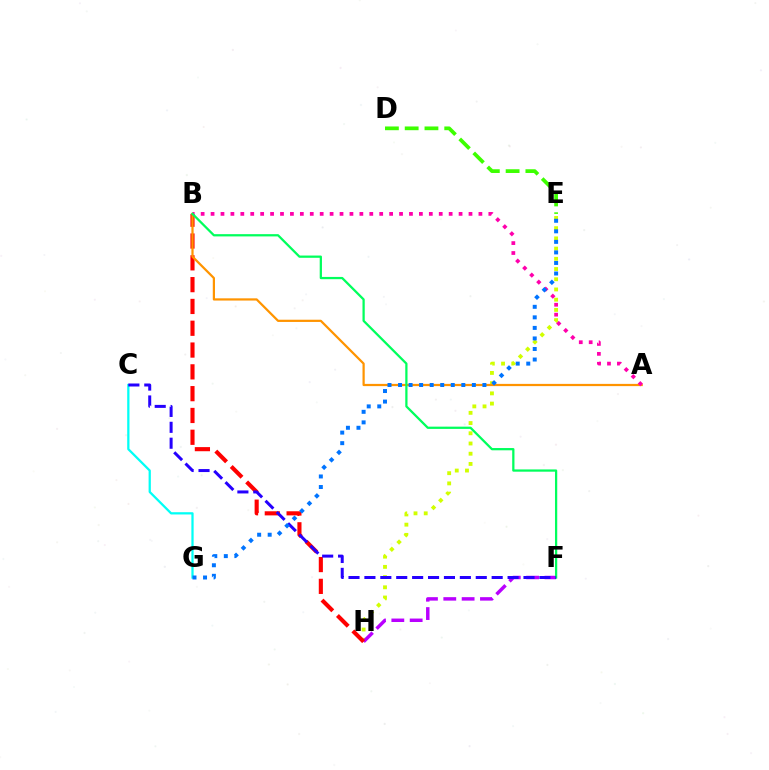{('E', 'H'): [{'color': '#d1ff00', 'line_style': 'dotted', 'thickness': 2.78}], ('F', 'H'): [{'color': '#b900ff', 'line_style': 'dashed', 'thickness': 2.49}], ('B', 'H'): [{'color': '#ff0000', 'line_style': 'dashed', 'thickness': 2.96}], ('C', 'G'): [{'color': '#00fff6', 'line_style': 'solid', 'thickness': 1.63}], ('A', 'B'): [{'color': '#ff9400', 'line_style': 'solid', 'thickness': 1.6}, {'color': '#ff00ac', 'line_style': 'dotted', 'thickness': 2.7}], ('D', 'E'): [{'color': '#3dff00', 'line_style': 'dashed', 'thickness': 2.69}], ('B', 'F'): [{'color': '#00ff5c', 'line_style': 'solid', 'thickness': 1.62}], ('C', 'F'): [{'color': '#2500ff', 'line_style': 'dashed', 'thickness': 2.16}], ('E', 'G'): [{'color': '#0074ff', 'line_style': 'dotted', 'thickness': 2.86}]}